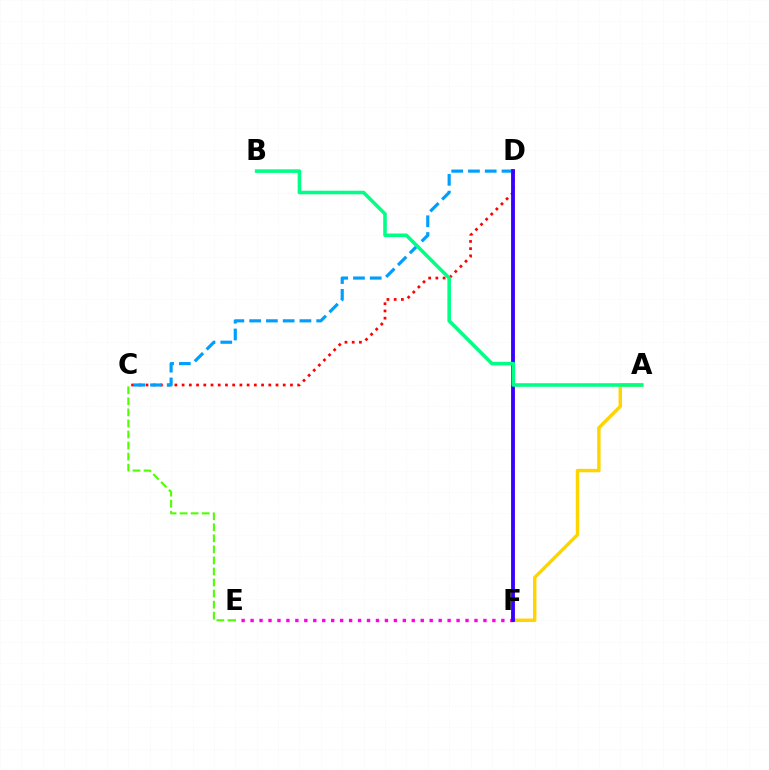{('A', 'F'): [{'color': '#ffd500', 'line_style': 'solid', 'thickness': 2.47}], ('C', 'D'): [{'color': '#ff0000', 'line_style': 'dotted', 'thickness': 1.96}, {'color': '#009eff', 'line_style': 'dashed', 'thickness': 2.28}], ('C', 'E'): [{'color': '#4fff00', 'line_style': 'dashed', 'thickness': 1.5}], ('E', 'F'): [{'color': '#ff00ed', 'line_style': 'dotted', 'thickness': 2.43}], ('D', 'F'): [{'color': '#3700ff', 'line_style': 'solid', 'thickness': 2.76}], ('A', 'B'): [{'color': '#00ff86', 'line_style': 'solid', 'thickness': 2.57}]}